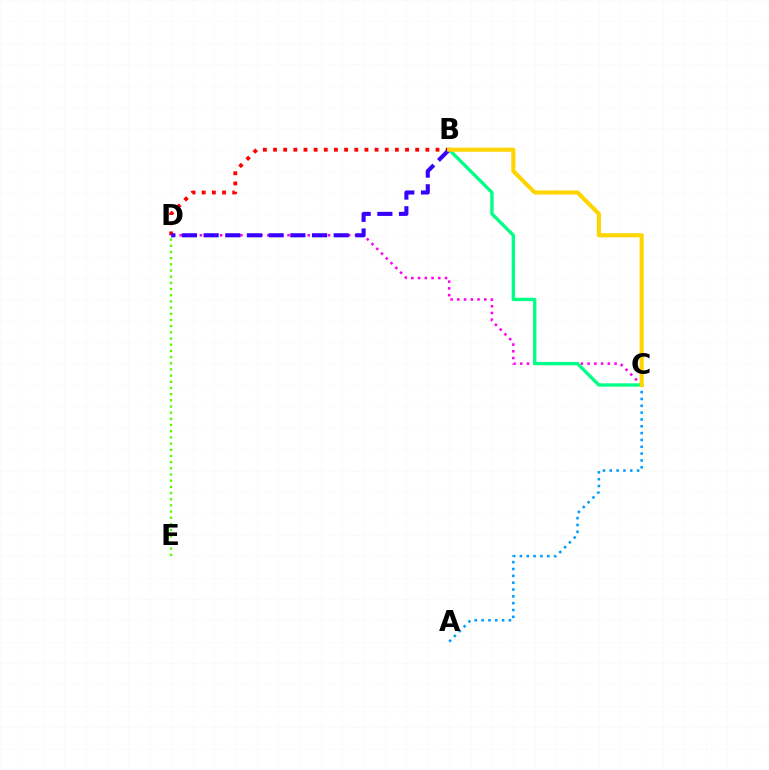{('C', 'D'): [{'color': '#ff00ed', 'line_style': 'dotted', 'thickness': 1.83}], ('B', 'C'): [{'color': '#00ff86', 'line_style': 'solid', 'thickness': 2.41}, {'color': '#ffd500', 'line_style': 'solid', 'thickness': 2.96}], ('B', 'D'): [{'color': '#ff0000', 'line_style': 'dotted', 'thickness': 2.76}, {'color': '#3700ff', 'line_style': 'dashed', 'thickness': 2.94}], ('D', 'E'): [{'color': '#4fff00', 'line_style': 'dotted', 'thickness': 1.68}], ('A', 'C'): [{'color': '#009eff', 'line_style': 'dotted', 'thickness': 1.86}]}